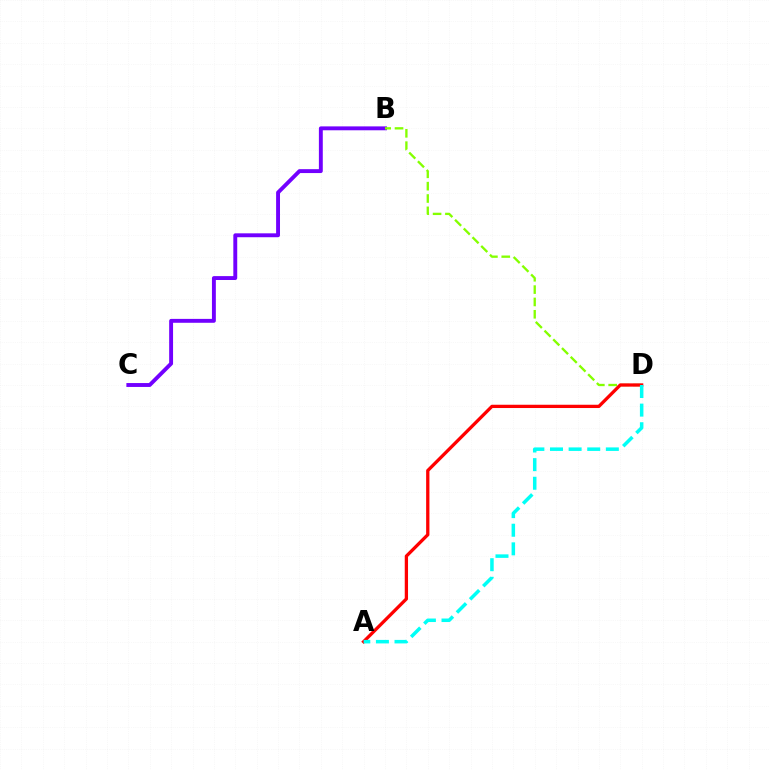{('B', 'C'): [{'color': '#7200ff', 'line_style': 'solid', 'thickness': 2.81}], ('B', 'D'): [{'color': '#84ff00', 'line_style': 'dashed', 'thickness': 1.68}], ('A', 'D'): [{'color': '#ff0000', 'line_style': 'solid', 'thickness': 2.37}, {'color': '#00fff6', 'line_style': 'dashed', 'thickness': 2.53}]}